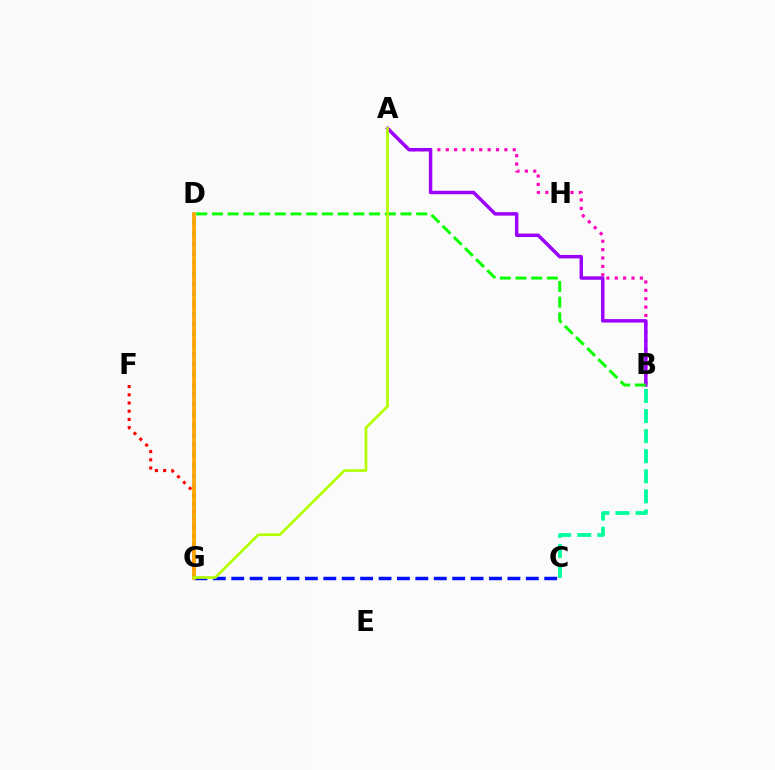{('A', 'B'): [{'color': '#ff00bd', 'line_style': 'dotted', 'thickness': 2.28}, {'color': '#9b00ff', 'line_style': 'solid', 'thickness': 2.49}], ('D', 'G'): [{'color': '#00b5ff', 'line_style': 'dotted', 'thickness': 2.74}, {'color': '#ffa500', 'line_style': 'solid', 'thickness': 2.69}], ('C', 'G'): [{'color': '#0010ff', 'line_style': 'dashed', 'thickness': 2.5}], ('F', 'G'): [{'color': '#ff0000', 'line_style': 'dotted', 'thickness': 2.23}], ('B', 'C'): [{'color': '#00ff9d', 'line_style': 'dashed', 'thickness': 2.73}], ('B', 'D'): [{'color': '#08ff00', 'line_style': 'dashed', 'thickness': 2.14}], ('A', 'G'): [{'color': '#b3ff00', 'line_style': 'solid', 'thickness': 1.94}]}